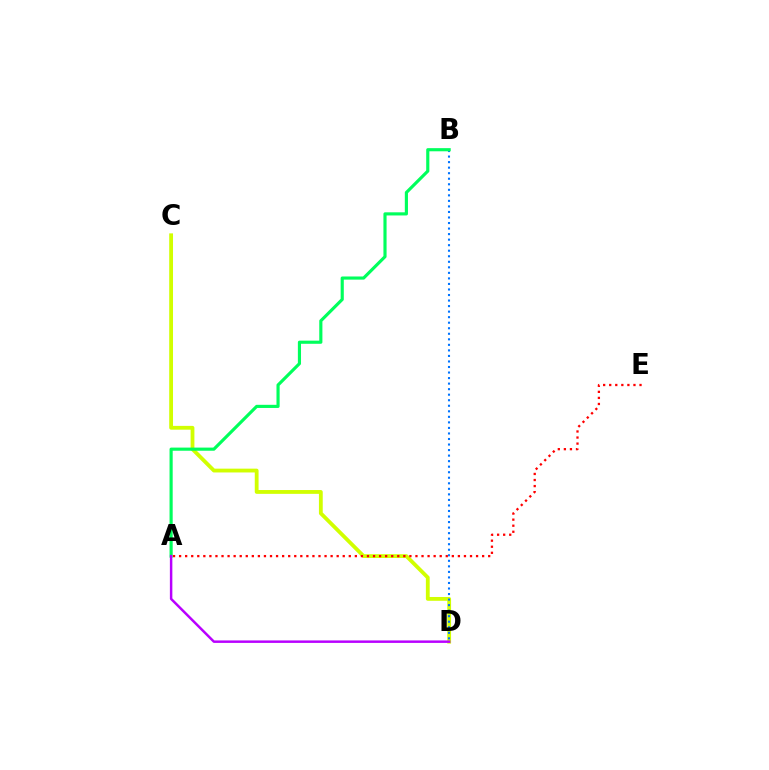{('C', 'D'): [{'color': '#d1ff00', 'line_style': 'solid', 'thickness': 2.74}], ('B', 'D'): [{'color': '#0074ff', 'line_style': 'dotted', 'thickness': 1.5}], ('A', 'E'): [{'color': '#ff0000', 'line_style': 'dotted', 'thickness': 1.65}], ('A', 'B'): [{'color': '#00ff5c', 'line_style': 'solid', 'thickness': 2.26}], ('A', 'D'): [{'color': '#b900ff', 'line_style': 'solid', 'thickness': 1.78}]}